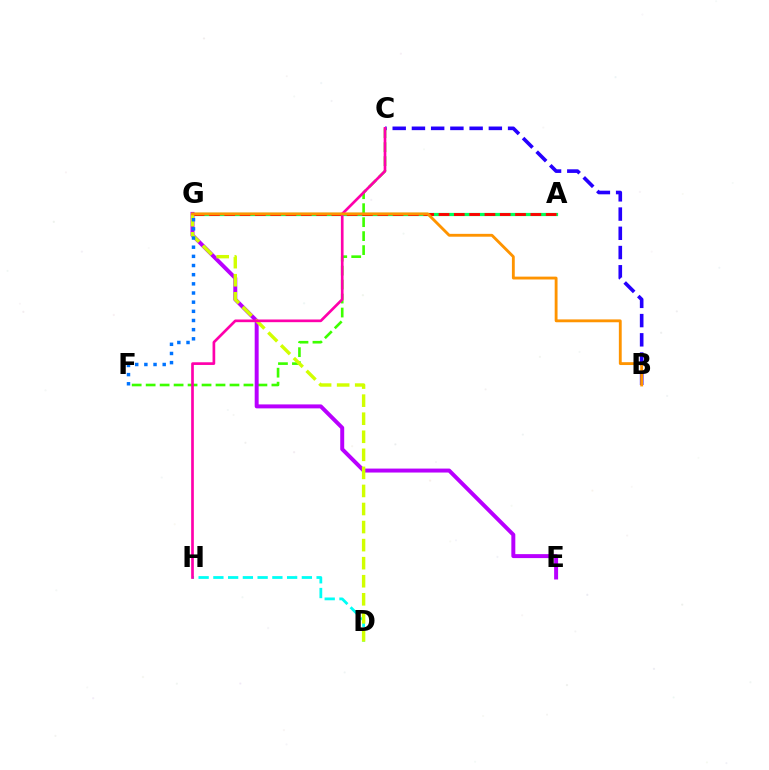{('D', 'H'): [{'color': '#00fff6', 'line_style': 'dashed', 'thickness': 2.0}], ('C', 'F'): [{'color': '#3dff00', 'line_style': 'dashed', 'thickness': 1.9}], ('B', 'C'): [{'color': '#2500ff', 'line_style': 'dashed', 'thickness': 2.61}], ('A', 'G'): [{'color': '#00ff5c', 'line_style': 'solid', 'thickness': 2.31}, {'color': '#ff0000', 'line_style': 'dashed', 'thickness': 2.08}], ('E', 'G'): [{'color': '#b900ff', 'line_style': 'solid', 'thickness': 2.85}], ('D', 'G'): [{'color': '#d1ff00', 'line_style': 'dashed', 'thickness': 2.45}], ('F', 'G'): [{'color': '#0074ff', 'line_style': 'dotted', 'thickness': 2.49}], ('C', 'H'): [{'color': '#ff00ac', 'line_style': 'solid', 'thickness': 1.93}], ('B', 'G'): [{'color': '#ff9400', 'line_style': 'solid', 'thickness': 2.05}]}